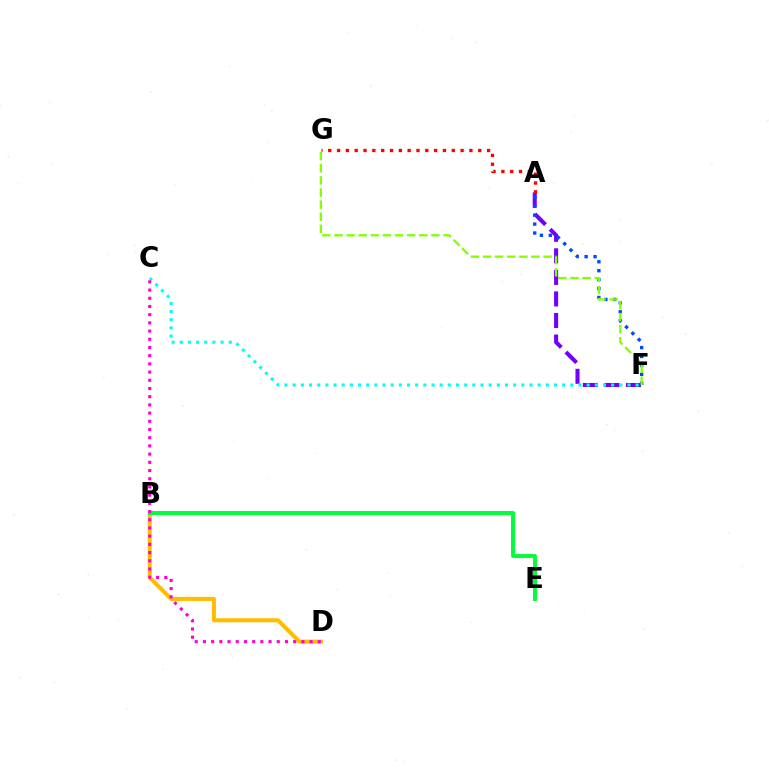{('A', 'F'): [{'color': '#7200ff', 'line_style': 'dashed', 'thickness': 2.93}, {'color': '#004bff', 'line_style': 'dotted', 'thickness': 2.43}], ('B', 'D'): [{'color': '#ffbd00', 'line_style': 'solid', 'thickness': 2.93}], ('B', 'E'): [{'color': '#00ff39', 'line_style': 'solid', 'thickness': 2.84}], ('F', 'G'): [{'color': '#84ff00', 'line_style': 'dashed', 'thickness': 1.64}], ('C', 'F'): [{'color': '#00fff6', 'line_style': 'dotted', 'thickness': 2.22}], ('A', 'G'): [{'color': '#ff0000', 'line_style': 'dotted', 'thickness': 2.4}], ('C', 'D'): [{'color': '#ff00cf', 'line_style': 'dotted', 'thickness': 2.23}]}